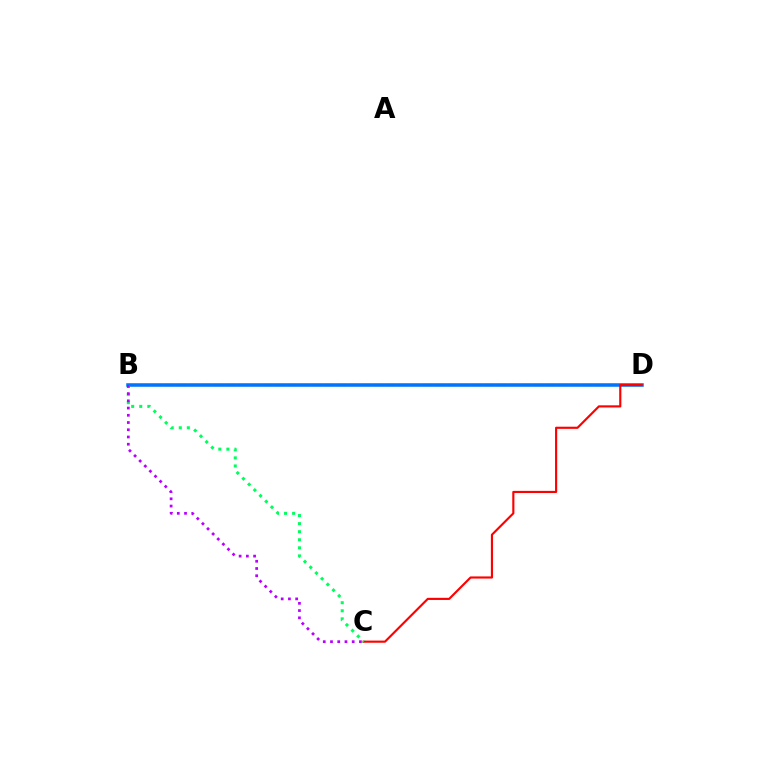{('B', 'D'): [{'color': '#d1ff00', 'line_style': 'dashed', 'thickness': 1.67}, {'color': '#0074ff', 'line_style': 'solid', 'thickness': 2.55}], ('C', 'D'): [{'color': '#ff0000', 'line_style': 'solid', 'thickness': 1.55}], ('B', 'C'): [{'color': '#00ff5c', 'line_style': 'dotted', 'thickness': 2.19}, {'color': '#b900ff', 'line_style': 'dotted', 'thickness': 1.96}]}